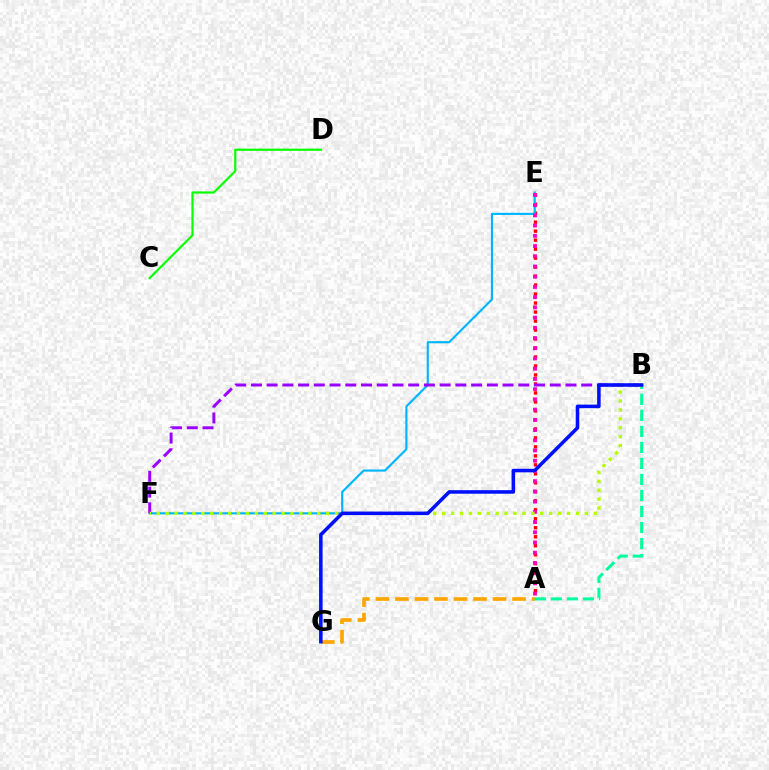{('A', 'E'): [{'color': '#ff0000', 'line_style': 'dotted', 'thickness': 2.44}, {'color': '#ff00bd', 'line_style': 'dotted', 'thickness': 2.78}], ('C', 'D'): [{'color': '#08ff00', 'line_style': 'solid', 'thickness': 1.59}], ('E', 'F'): [{'color': '#00b5ff', 'line_style': 'solid', 'thickness': 1.54}], ('A', 'G'): [{'color': '#ffa500', 'line_style': 'dashed', 'thickness': 2.65}], ('A', 'B'): [{'color': '#00ff9d', 'line_style': 'dashed', 'thickness': 2.18}], ('B', 'F'): [{'color': '#9b00ff', 'line_style': 'dashed', 'thickness': 2.14}, {'color': '#b3ff00', 'line_style': 'dotted', 'thickness': 2.42}], ('B', 'G'): [{'color': '#0010ff', 'line_style': 'solid', 'thickness': 2.55}]}